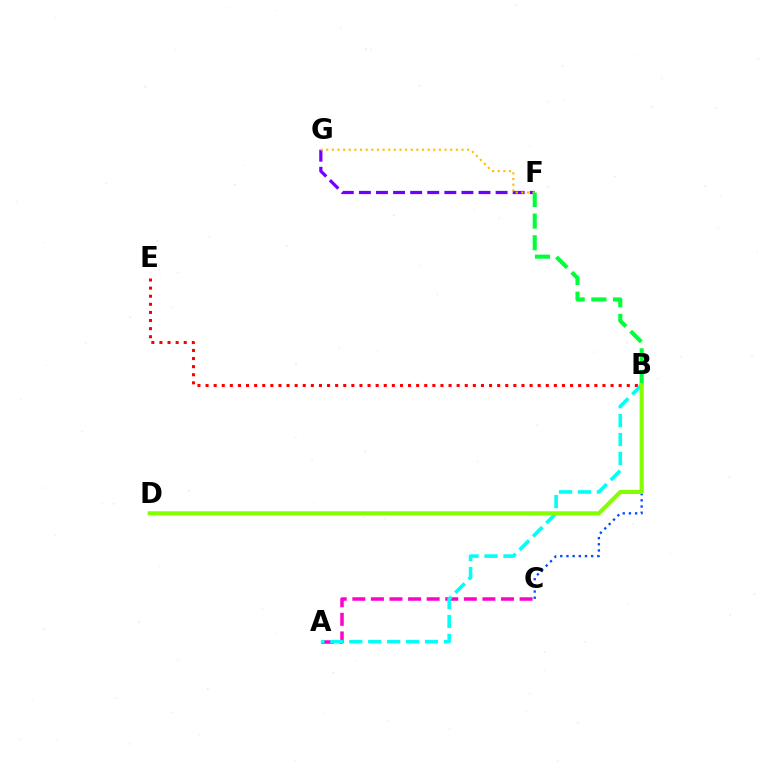{('F', 'G'): [{'color': '#7200ff', 'line_style': 'dashed', 'thickness': 2.32}, {'color': '#ffbd00', 'line_style': 'dotted', 'thickness': 1.53}], ('B', 'E'): [{'color': '#ff0000', 'line_style': 'dotted', 'thickness': 2.2}], ('B', 'C'): [{'color': '#004bff', 'line_style': 'dotted', 'thickness': 1.68}], ('A', 'C'): [{'color': '#ff00cf', 'line_style': 'dashed', 'thickness': 2.52}], ('A', 'B'): [{'color': '#00fff6', 'line_style': 'dashed', 'thickness': 2.57}], ('B', 'F'): [{'color': '#00ff39', 'line_style': 'dashed', 'thickness': 2.94}], ('B', 'D'): [{'color': '#84ff00', 'line_style': 'solid', 'thickness': 2.96}]}